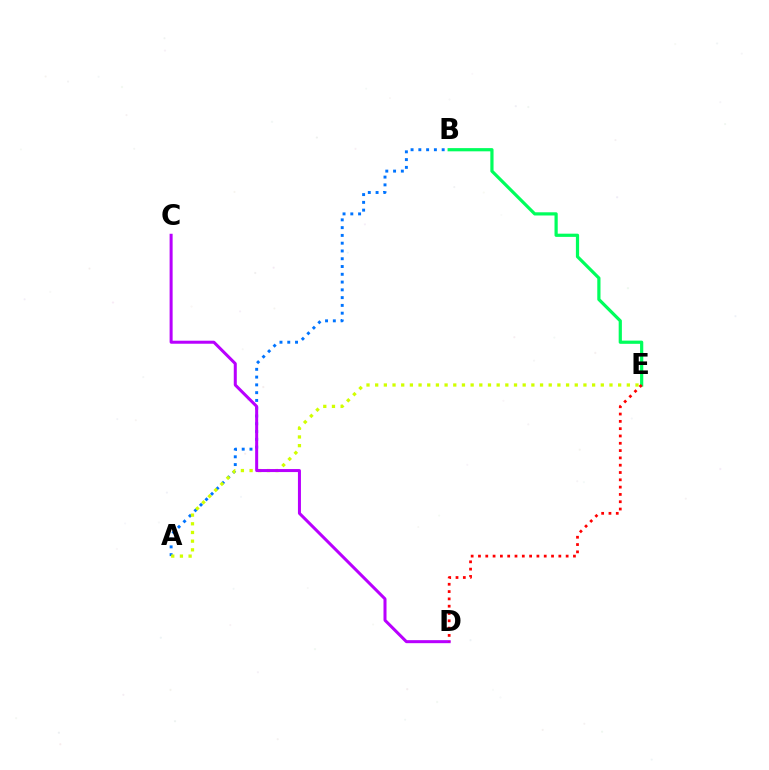{('B', 'E'): [{'color': '#00ff5c', 'line_style': 'solid', 'thickness': 2.31}], ('A', 'B'): [{'color': '#0074ff', 'line_style': 'dotted', 'thickness': 2.11}], ('A', 'E'): [{'color': '#d1ff00', 'line_style': 'dotted', 'thickness': 2.36}], ('C', 'D'): [{'color': '#b900ff', 'line_style': 'solid', 'thickness': 2.17}], ('D', 'E'): [{'color': '#ff0000', 'line_style': 'dotted', 'thickness': 1.99}]}